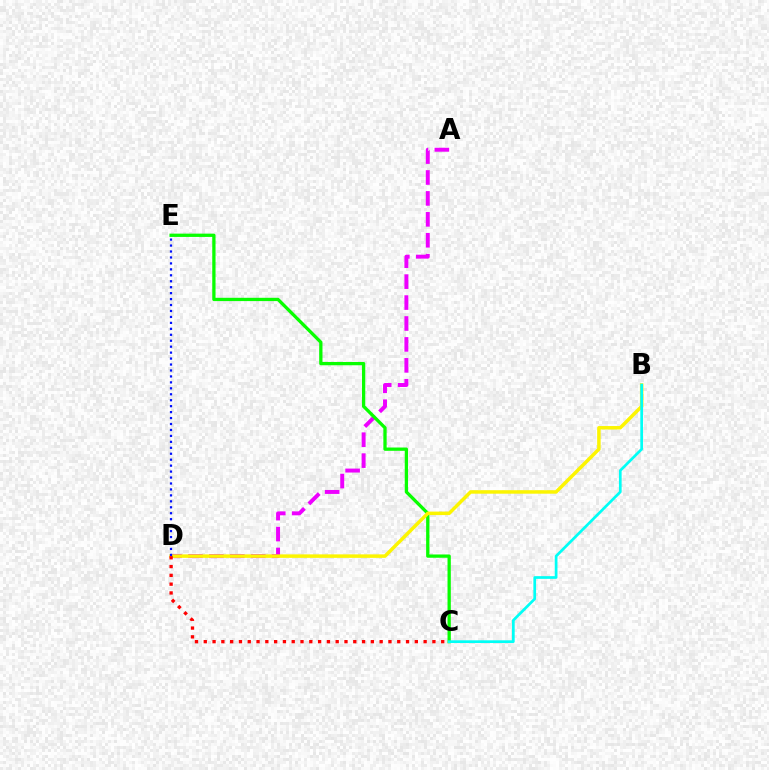{('A', 'D'): [{'color': '#ee00ff', 'line_style': 'dashed', 'thickness': 2.84}], ('C', 'E'): [{'color': '#08ff00', 'line_style': 'solid', 'thickness': 2.37}], ('B', 'D'): [{'color': '#fcf500', 'line_style': 'solid', 'thickness': 2.51}], ('C', 'D'): [{'color': '#ff0000', 'line_style': 'dotted', 'thickness': 2.39}], ('B', 'C'): [{'color': '#00fff6', 'line_style': 'solid', 'thickness': 1.95}], ('D', 'E'): [{'color': '#0010ff', 'line_style': 'dotted', 'thickness': 1.62}]}